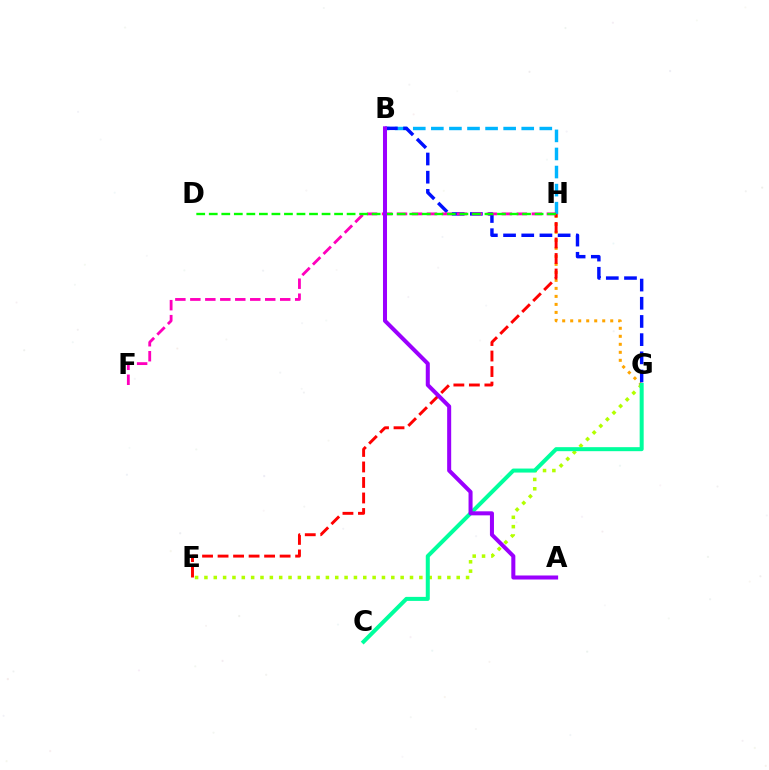{('B', 'H'): [{'color': '#00b5ff', 'line_style': 'dashed', 'thickness': 2.46}], ('E', 'G'): [{'color': '#b3ff00', 'line_style': 'dotted', 'thickness': 2.54}], ('G', 'H'): [{'color': '#ffa500', 'line_style': 'dotted', 'thickness': 2.18}], ('B', 'G'): [{'color': '#0010ff', 'line_style': 'dashed', 'thickness': 2.47}], ('E', 'H'): [{'color': '#ff0000', 'line_style': 'dashed', 'thickness': 2.11}], ('C', 'G'): [{'color': '#00ff9d', 'line_style': 'solid', 'thickness': 2.89}], ('F', 'H'): [{'color': '#ff00bd', 'line_style': 'dashed', 'thickness': 2.03}], ('D', 'H'): [{'color': '#08ff00', 'line_style': 'dashed', 'thickness': 1.7}], ('A', 'B'): [{'color': '#9b00ff', 'line_style': 'solid', 'thickness': 2.9}]}